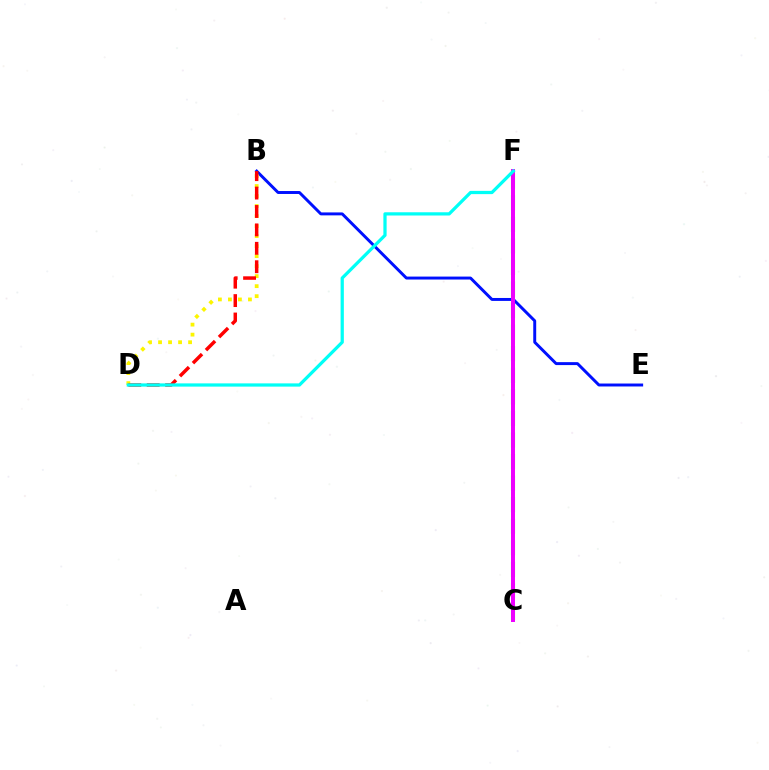{('C', 'F'): [{'color': '#08ff00', 'line_style': 'dashed', 'thickness': 2.93}, {'color': '#ee00ff', 'line_style': 'solid', 'thickness': 2.86}], ('B', 'E'): [{'color': '#0010ff', 'line_style': 'solid', 'thickness': 2.12}], ('B', 'D'): [{'color': '#fcf500', 'line_style': 'dotted', 'thickness': 2.72}, {'color': '#ff0000', 'line_style': 'dashed', 'thickness': 2.5}], ('D', 'F'): [{'color': '#00fff6', 'line_style': 'solid', 'thickness': 2.33}]}